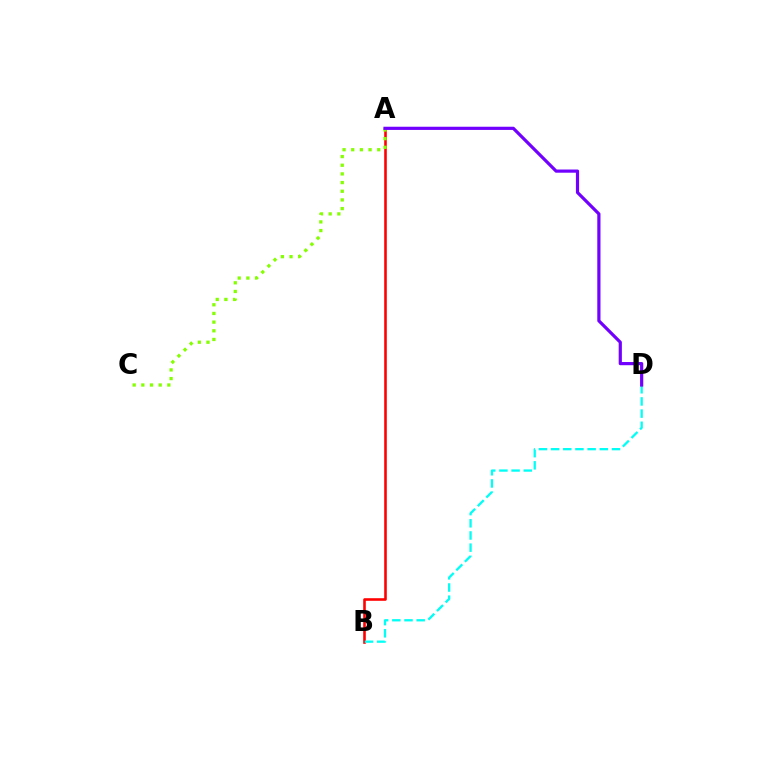{('A', 'B'): [{'color': '#ff0000', 'line_style': 'solid', 'thickness': 1.87}], ('B', 'D'): [{'color': '#00fff6', 'line_style': 'dashed', 'thickness': 1.65}], ('A', 'C'): [{'color': '#84ff00', 'line_style': 'dotted', 'thickness': 2.36}], ('A', 'D'): [{'color': '#7200ff', 'line_style': 'solid', 'thickness': 2.3}]}